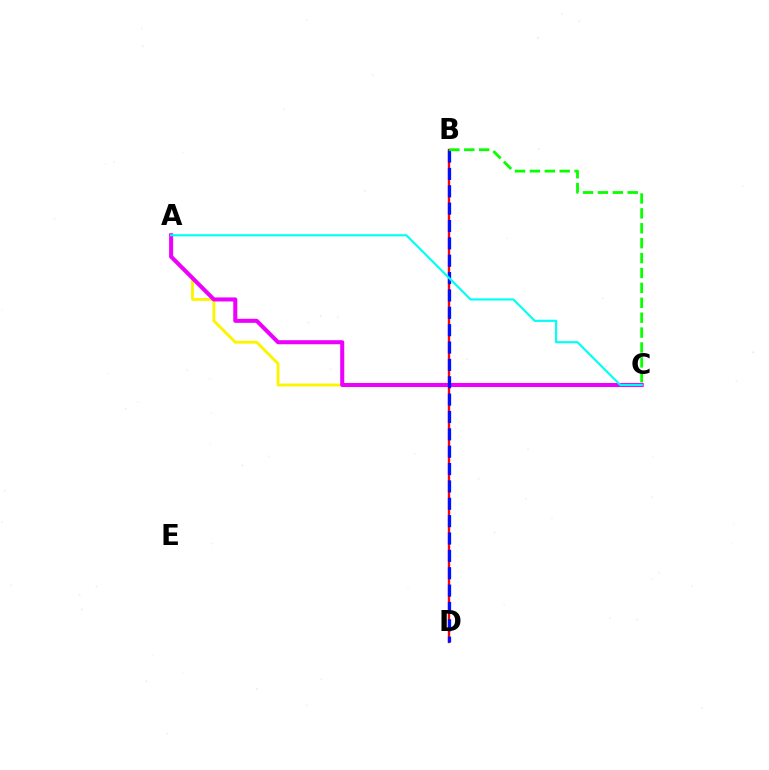{('B', 'D'): [{'color': '#ff0000', 'line_style': 'solid', 'thickness': 1.7}, {'color': '#0010ff', 'line_style': 'dashed', 'thickness': 2.36}], ('A', 'C'): [{'color': '#fcf500', 'line_style': 'solid', 'thickness': 2.07}, {'color': '#ee00ff', 'line_style': 'solid', 'thickness': 2.91}, {'color': '#00fff6', 'line_style': 'solid', 'thickness': 1.54}], ('B', 'C'): [{'color': '#08ff00', 'line_style': 'dashed', 'thickness': 2.02}]}